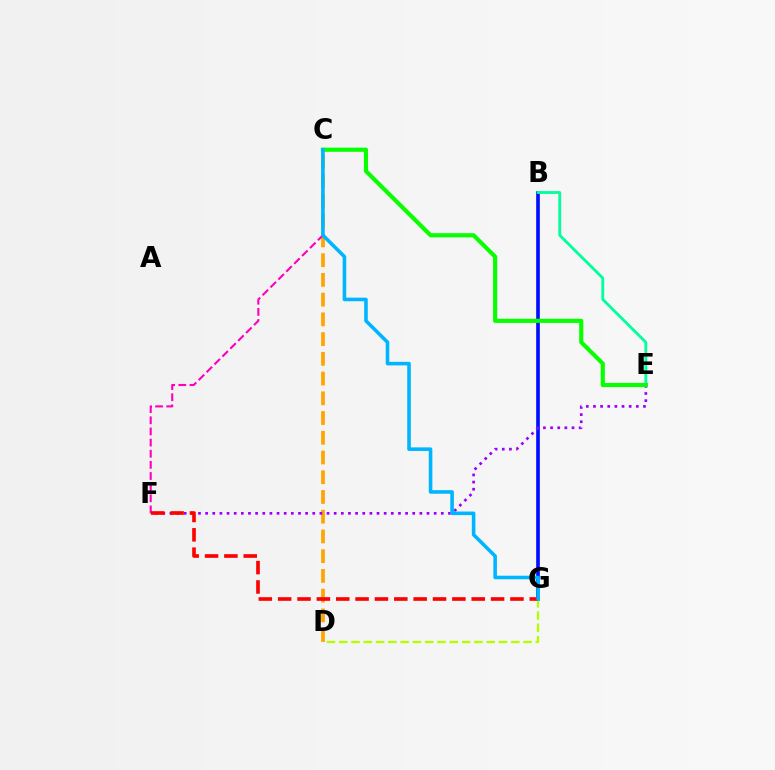{('B', 'G'): [{'color': '#0010ff', 'line_style': 'solid', 'thickness': 2.63}], ('B', 'E'): [{'color': '#00ff9d', 'line_style': 'solid', 'thickness': 2.03}], ('C', 'D'): [{'color': '#ffa500', 'line_style': 'dashed', 'thickness': 2.68}], ('E', 'F'): [{'color': '#9b00ff', 'line_style': 'dotted', 'thickness': 1.94}], ('C', 'E'): [{'color': '#08ff00', 'line_style': 'solid', 'thickness': 2.99}], ('D', 'G'): [{'color': '#b3ff00', 'line_style': 'dashed', 'thickness': 1.67}], ('C', 'F'): [{'color': '#ff00bd', 'line_style': 'dashed', 'thickness': 1.51}], ('F', 'G'): [{'color': '#ff0000', 'line_style': 'dashed', 'thickness': 2.63}], ('C', 'G'): [{'color': '#00b5ff', 'line_style': 'solid', 'thickness': 2.58}]}